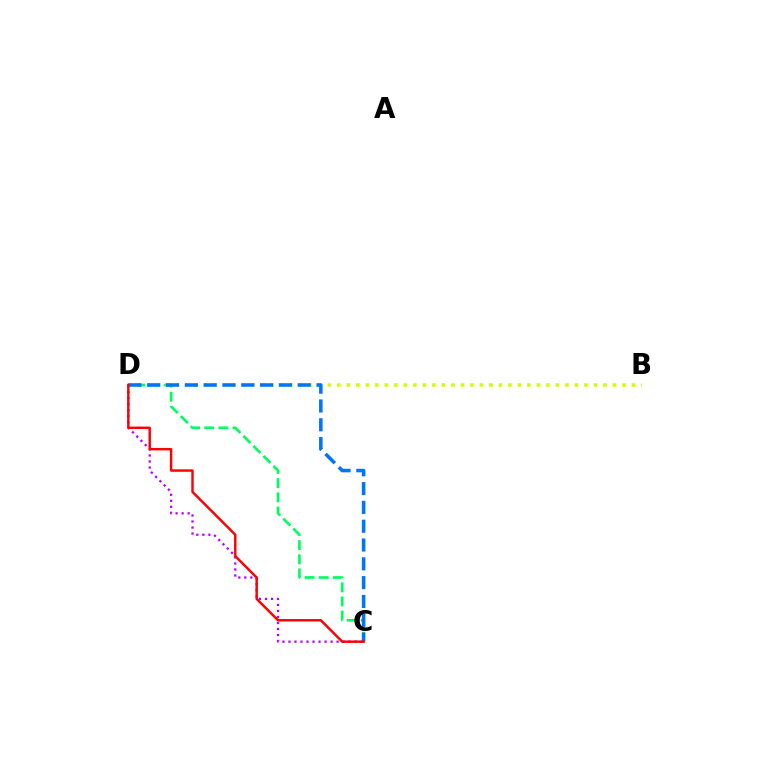{('C', 'D'): [{'color': '#b900ff', 'line_style': 'dotted', 'thickness': 1.63}, {'color': '#00ff5c', 'line_style': 'dashed', 'thickness': 1.92}, {'color': '#0074ff', 'line_style': 'dashed', 'thickness': 2.56}, {'color': '#ff0000', 'line_style': 'solid', 'thickness': 1.76}], ('B', 'D'): [{'color': '#d1ff00', 'line_style': 'dotted', 'thickness': 2.58}]}